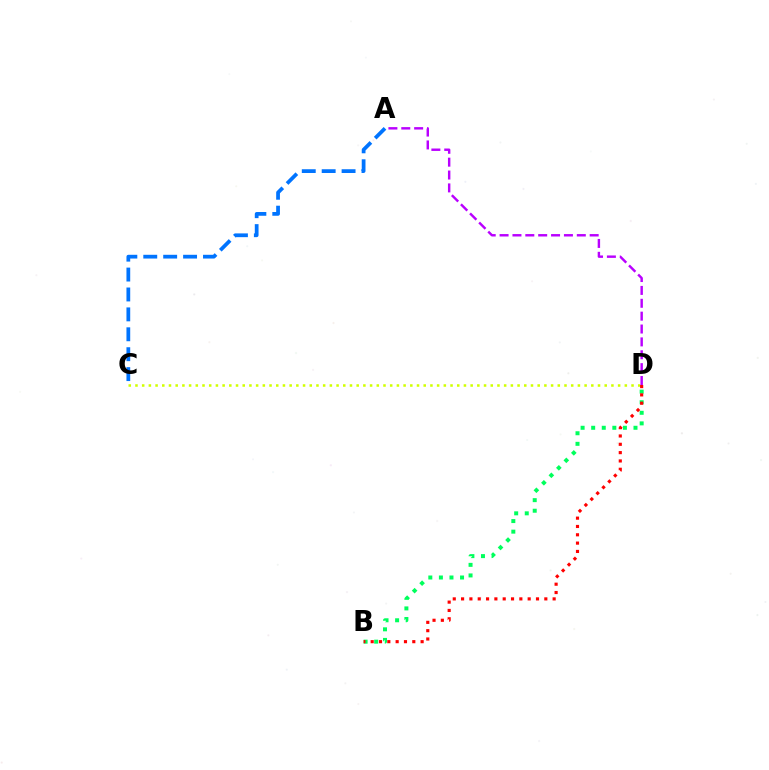{('B', 'D'): [{'color': '#00ff5c', 'line_style': 'dotted', 'thickness': 2.87}, {'color': '#ff0000', 'line_style': 'dotted', 'thickness': 2.26}], ('C', 'D'): [{'color': '#d1ff00', 'line_style': 'dotted', 'thickness': 1.82}], ('A', 'D'): [{'color': '#b900ff', 'line_style': 'dashed', 'thickness': 1.75}], ('A', 'C'): [{'color': '#0074ff', 'line_style': 'dashed', 'thickness': 2.7}]}